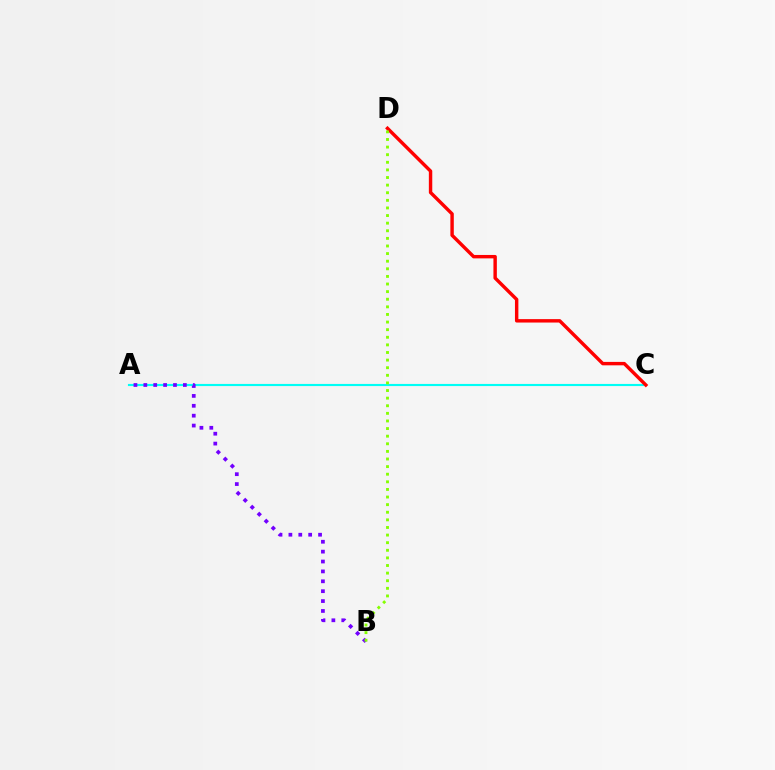{('A', 'C'): [{'color': '#00fff6', 'line_style': 'solid', 'thickness': 1.54}], ('C', 'D'): [{'color': '#ff0000', 'line_style': 'solid', 'thickness': 2.46}], ('A', 'B'): [{'color': '#7200ff', 'line_style': 'dotted', 'thickness': 2.69}], ('B', 'D'): [{'color': '#84ff00', 'line_style': 'dotted', 'thickness': 2.07}]}